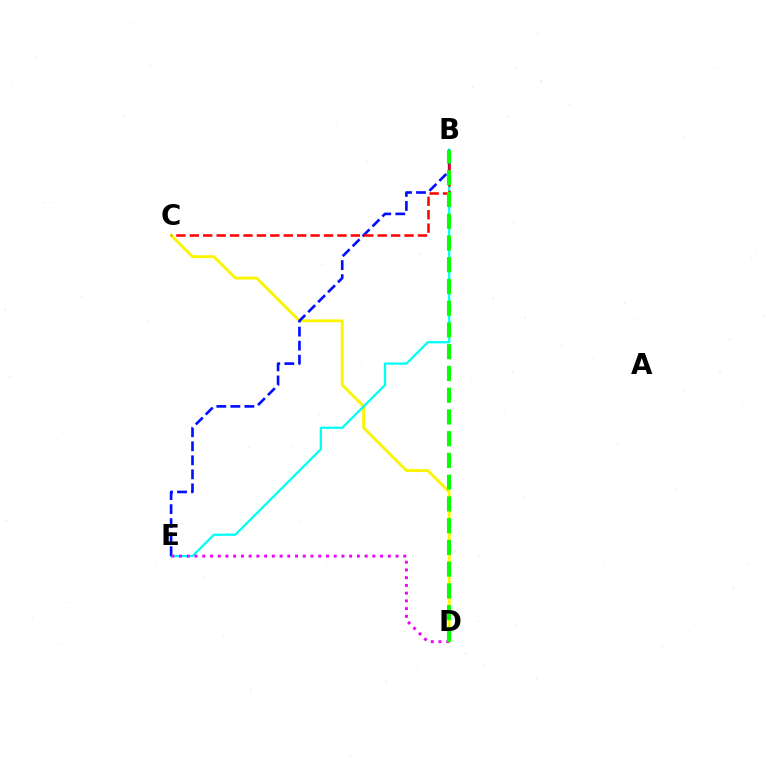{('C', 'D'): [{'color': '#fcf500', 'line_style': 'solid', 'thickness': 2.08}], ('B', 'E'): [{'color': '#00fff6', 'line_style': 'solid', 'thickness': 1.63}, {'color': '#0010ff', 'line_style': 'dashed', 'thickness': 1.91}], ('D', 'E'): [{'color': '#ee00ff', 'line_style': 'dotted', 'thickness': 2.1}], ('B', 'C'): [{'color': '#ff0000', 'line_style': 'dashed', 'thickness': 1.82}], ('B', 'D'): [{'color': '#08ff00', 'line_style': 'dashed', 'thickness': 2.95}]}